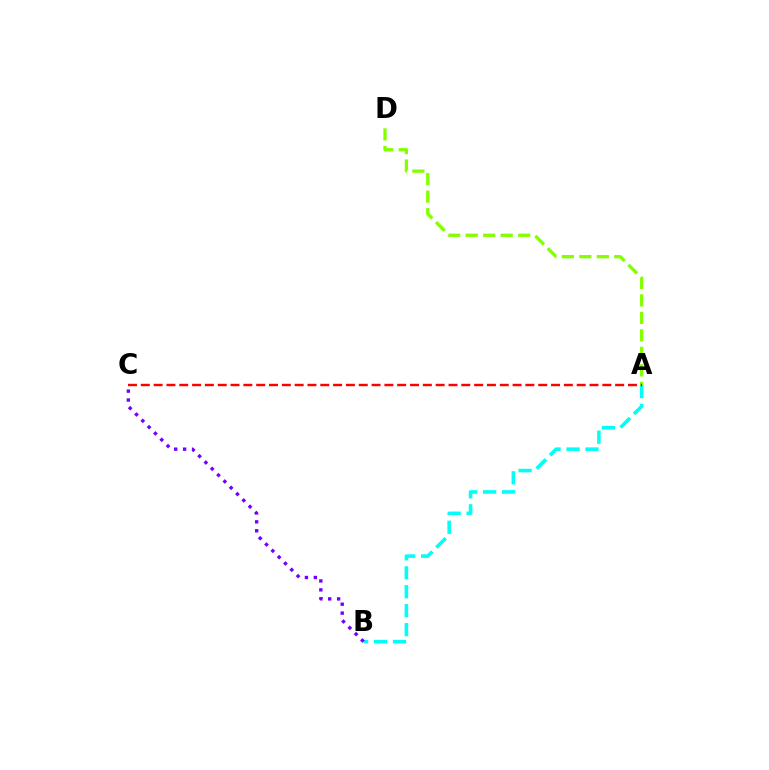{('A', 'B'): [{'color': '#00fff6', 'line_style': 'dashed', 'thickness': 2.57}], ('A', 'D'): [{'color': '#84ff00', 'line_style': 'dashed', 'thickness': 2.38}], ('A', 'C'): [{'color': '#ff0000', 'line_style': 'dashed', 'thickness': 1.74}], ('B', 'C'): [{'color': '#7200ff', 'line_style': 'dotted', 'thickness': 2.43}]}